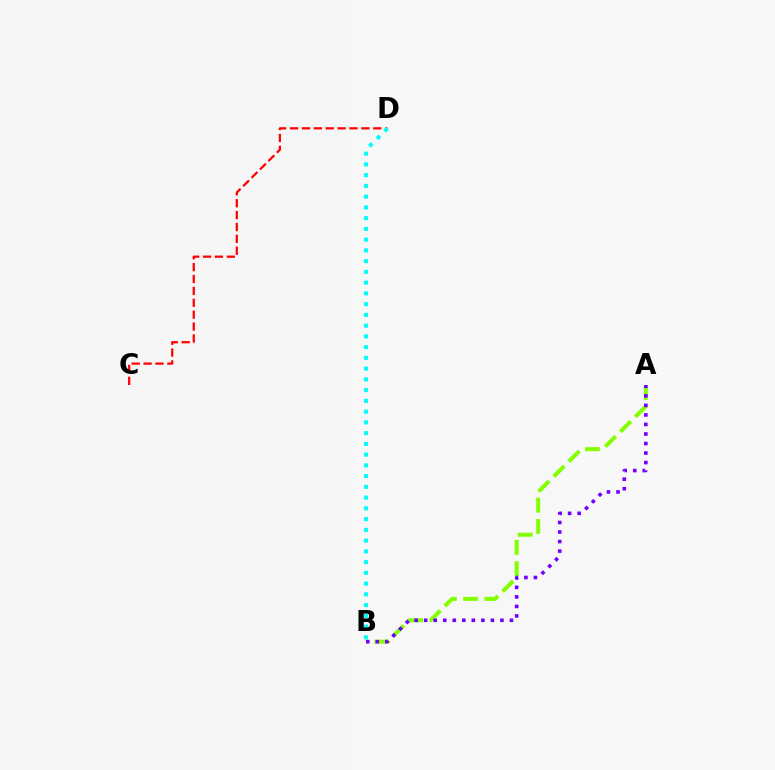{('C', 'D'): [{'color': '#ff0000', 'line_style': 'dashed', 'thickness': 1.61}], ('A', 'B'): [{'color': '#84ff00', 'line_style': 'dashed', 'thickness': 2.89}, {'color': '#7200ff', 'line_style': 'dotted', 'thickness': 2.59}], ('B', 'D'): [{'color': '#00fff6', 'line_style': 'dotted', 'thickness': 2.92}]}